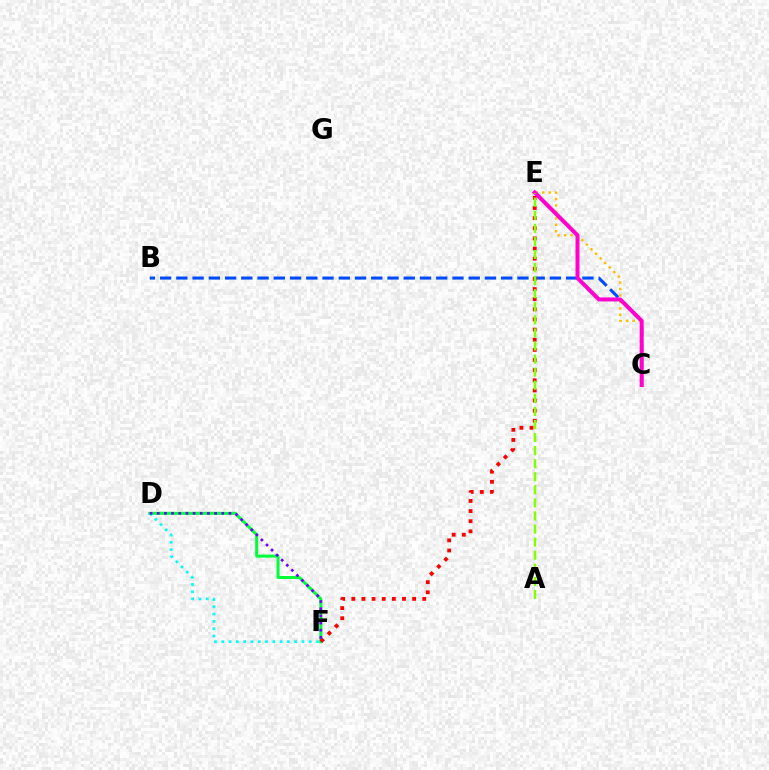{('B', 'C'): [{'color': '#004bff', 'line_style': 'dashed', 'thickness': 2.21}], ('C', 'E'): [{'color': '#ffbd00', 'line_style': 'dotted', 'thickness': 1.75}, {'color': '#ff00cf', 'line_style': 'solid', 'thickness': 2.88}], ('D', 'F'): [{'color': '#00ff39', 'line_style': 'solid', 'thickness': 2.17}, {'color': '#00fff6', 'line_style': 'dotted', 'thickness': 1.98}, {'color': '#7200ff', 'line_style': 'dotted', 'thickness': 1.95}], ('E', 'F'): [{'color': '#ff0000', 'line_style': 'dotted', 'thickness': 2.75}], ('A', 'E'): [{'color': '#84ff00', 'line_style': 'dashed', 'thickness': 1.78}]}